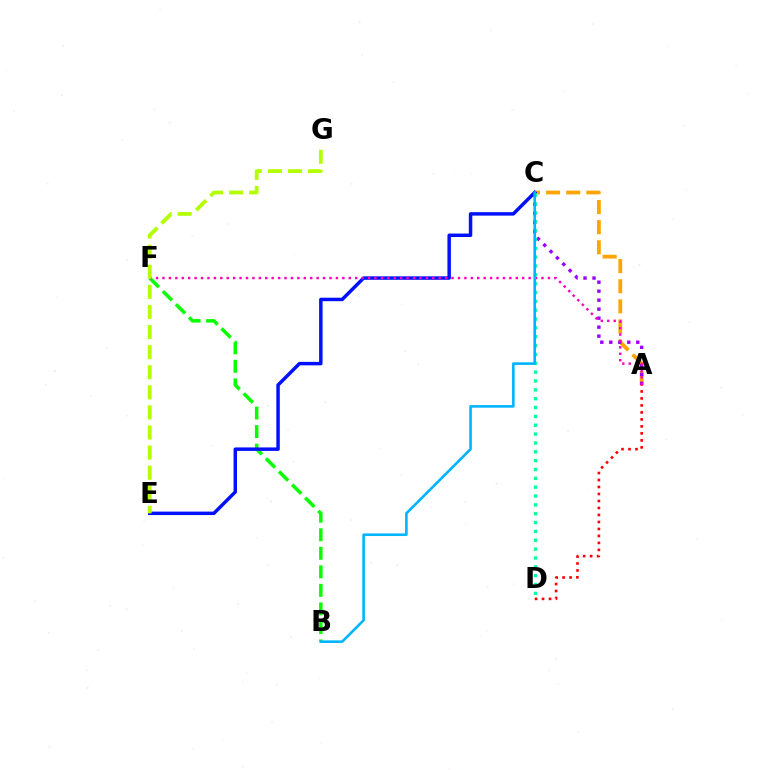{('A', 'C'): [{'color': '#ffa500', 'line_style': 'dashed', 'thickness': 2.73}, {'color': '#9b00ff', 'line_style': 'dotted', 'thickness': 2.44}], ('B', 'F'): [{'color': '#08ff00', 'line_style': 'dashed', 'thickness': 2.52}], ('A', 'D'): [{'color': '#ff0000', 'line_style': 'dotted', 'thickness': 1.9}], ('C', 'E'): [{'color': '#0010ff', 'line_style': 'solid', 'thickness': 2.5}], ('C', 'D'): [{'color': '#00ff9d', 'line_style': 'dotted', 'thickness': 2.4}], ('A', 'F'): [{'color': '#ff00bd', 'line_style': 'dotted', 'thickness': 1.75}], ('E', 'G'): [{'color': '#b3ff00', 'line_style': 'dashed', 'thickness': 2.73}], ('B', 'C'): [{'color': '#00b5ff', 'line_style': 'solid', 'thickness': 1.88}]}